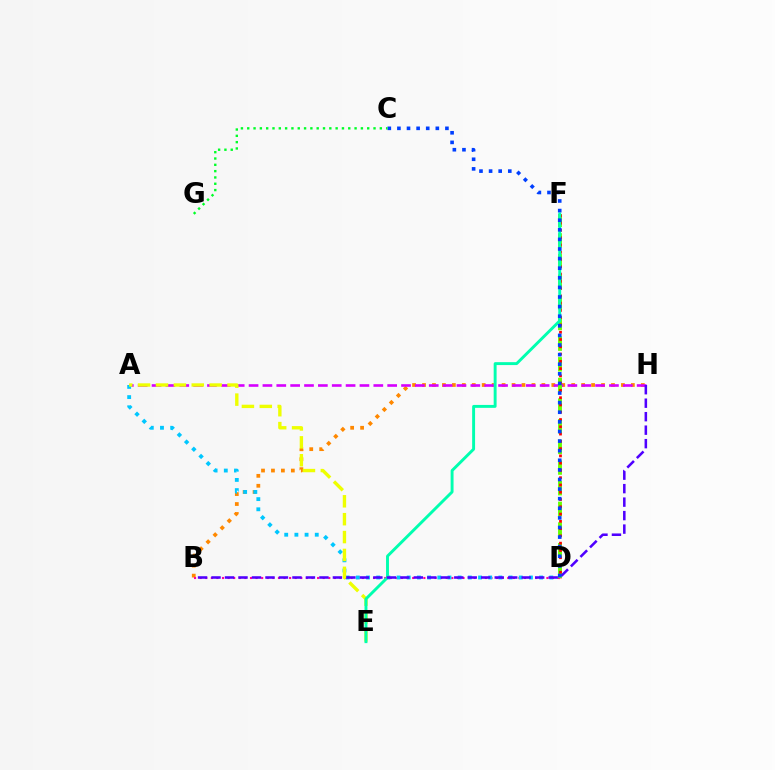{('B', 'H'): [{'color': '#ff8800', 'line_style': 'dotted', 'thickness': 2.7}, {'color': '#4f00ff', 'line_style': 'dashed', 'thickness': 1.83}], ('A', 'H'): [{'color': '#d600ff', 'line_style': 'dashed', 'thickness': 1.88}], ('B', 'D'): [{'color': '#ff00a0', 'line_style': 'dotted', 'thickness': 1.52}], ('D', 'F'): [{'color': '#66ff00', 'line_style': 'dashed', 'thickness': 2.81}, {'color': '#ff0000', 'line_style': 'dotted', 'thickness': 1.98}], ('A', 'D'): [{'color': '#00c7ff', 'line_style': 'dotted', 'thickness': 2.77}], ('A', 'E'): [{'color': '#eeff00', 'line_style': 'dashed', 'thickness': 2.43}], ('E', 'F'): [{'color': '#00ffaf', 'line_style': 'solid', 'thickness': 2.1}], ('C', 'D'): [{'color': '#003fff', 'line_style': 'dotted', 'thickness': 2.61}], ('C', 'G'): [{'color': '#00ff27', 'line_style': 'dotted', 'thickness': 1.72}]}